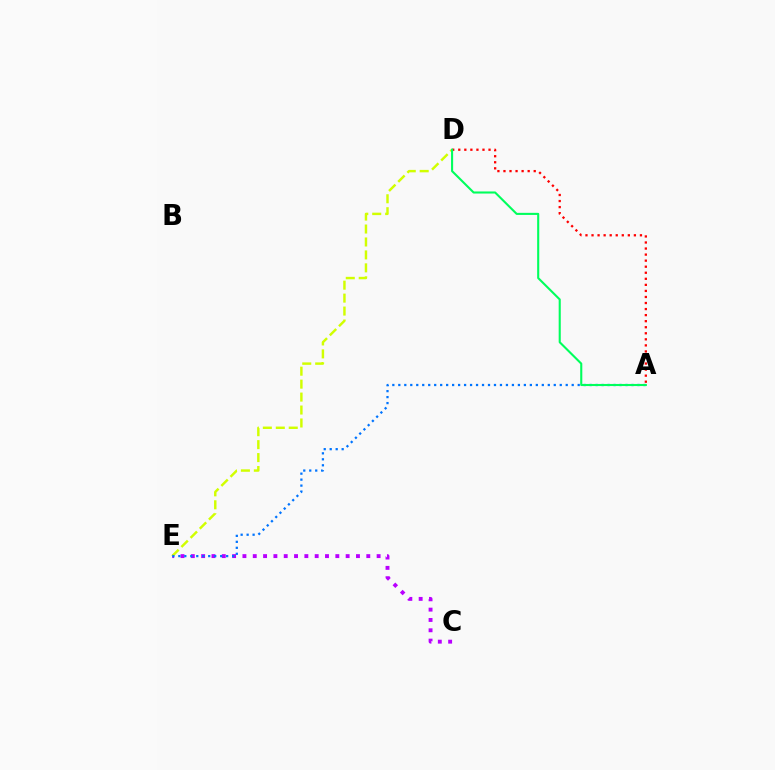{('C', 'E'): [{'color': '#b900ff', 'line_style': 'dotted', 'thickness': 2.8}], ('A', 'D'): [{'color': '#ff0000', 'line_style': 'dotted', 'thickness': 1.64}, {'color': '#00ff5c', 'line_style': 'solid', 'thickness': 1.51}], ('D', 'E'): [{'color': '#d1ff00', 'line_style': 'dashed', 'thickness': 1.76}], ('A', 'E'): [{'color': '#0074ff', 'line_style': 'dotted', 'thickness': 1.62}]}